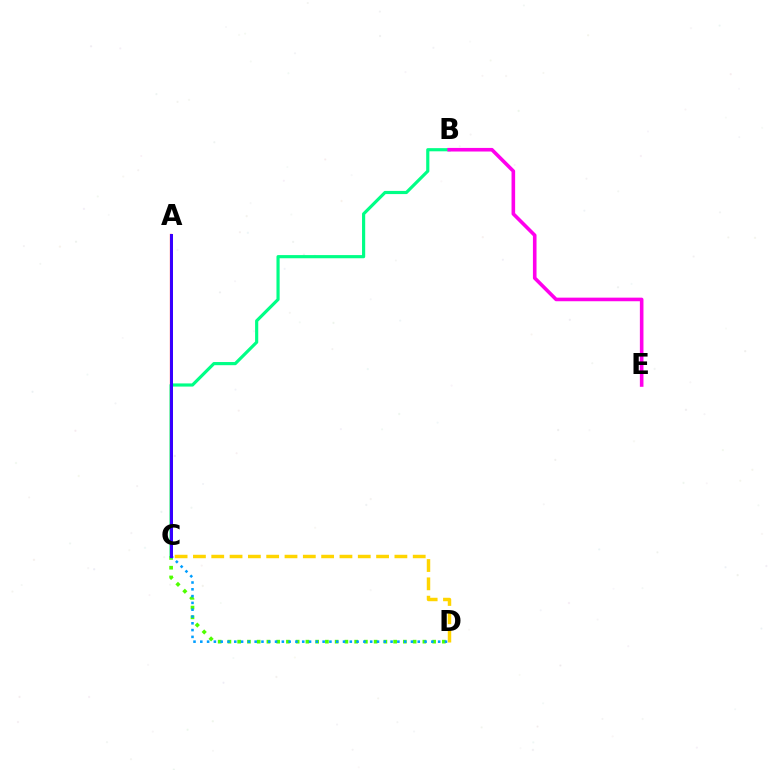{('C', 'D'): [{'color': '#4fff00', 'line_style': 'dotted', 'thickness': 2.65}, {'color': '#ffd500', 'line_style': 'dashed', 'thickness': 2.49}, {'color': '#009eff', 'line_style': 'dotted', 'thickness': 1.85}], ('A', 'C'): [{'color': '#ff0000', 'line_style': 'solid', 'thickness': 1.61}, {'color': '#3700ff', 'line_style': 'solid', 'thickness': 2.15}], ('B', 'C'): [{'color': '#00ff86', 'line_style': 'solid', 'thickness': 2.28}], ('B', 'E'): [{'color': '#ff00ed', 'line_style': 'solid', 'thickness': 2.59}]}